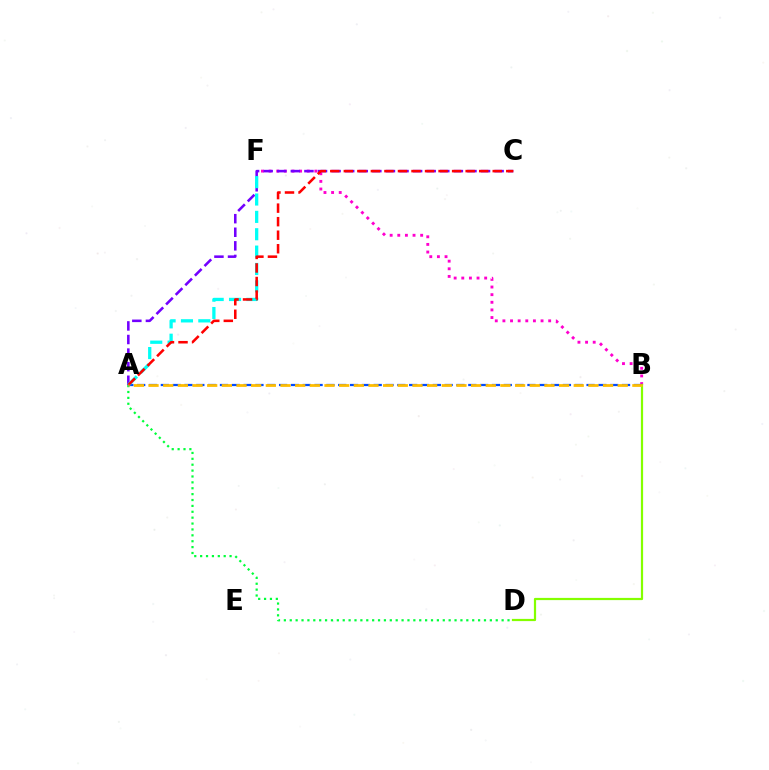{('A', 'D'): [{'color': '#00ff39', 'line_style': 'dotted', 'thickness': 1.6}], ('B', 'F'): [{'color': '#ff00cf', 'line_style': 'dotted', 'thickness': 2.07}], ('A', 'C'): [{'color': '#7200ff', 'line_style': 'dashed', 'thickness': 1.85}, {'color': '#ff0000', 'line_style': 'dashed', 'thickness': 1.84}], ('B', 'D'): [{'color': '#84ff00', 'line_style': 'solid', 'thickness': 1.59}], ('A', 'B'): [{'color': '#004bff', 'line_style': 'dashed', 'thickness': 1.61}, {'color': '#ffbd00', 'line_style': 'dashed', 'thickness': 1.99}], ('A', 'F'): [{'color': '#00fff6', 'line_style': 'dashed', 'thickness': 2.36}]}